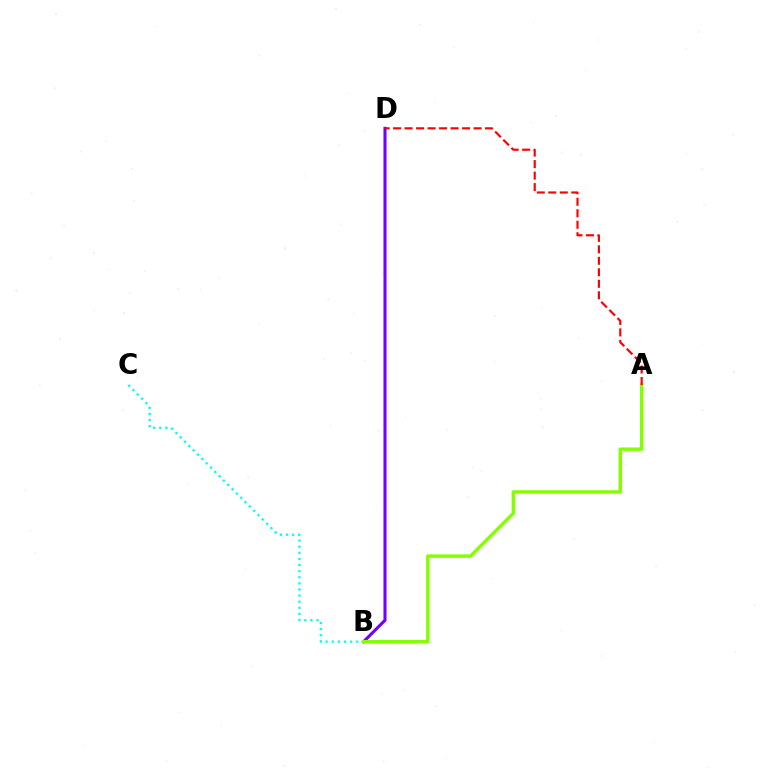{('B', 'C'): [{'color': '#00fff6', 'line_style': 'dotted', 'thickness': 1.66}], ('B', 'D'): [{'color': '#7200ff', 'line_style': 'solid', 'thickness': 2.22}], ('A', 'B'): [{'color': '#84ff00', 'line_style': 'solid', 'thickness': 2.47}], ('A', 'D'): [{'color': '#ff0000', 'line_style': 'dashed', 'thickness': 1.56}]}